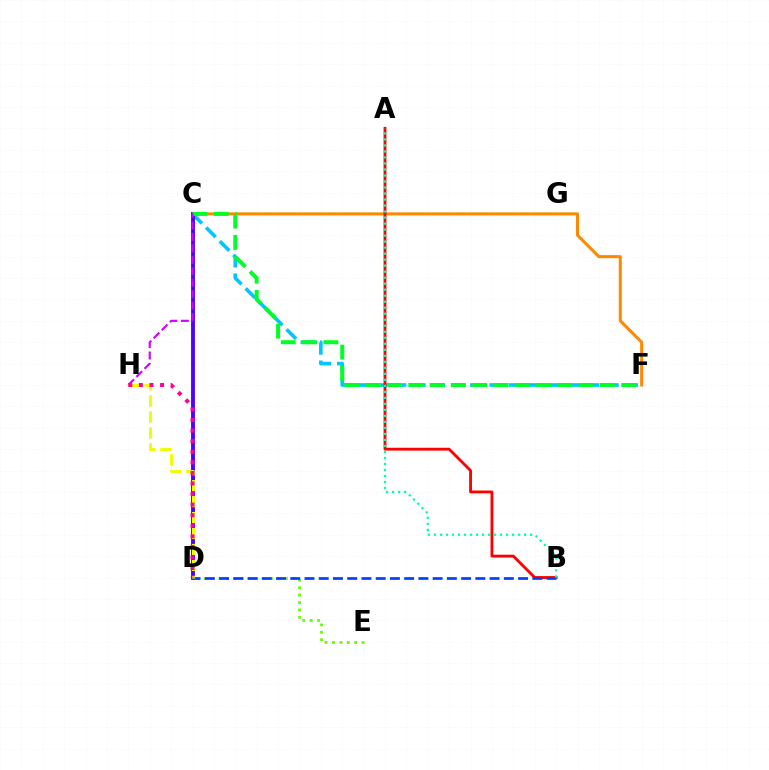{('C', 'F'): [{'color': '#ff8800', 'line_style': 'solid', 'thickness': 2.18}, {'color': '#00c7ff', 'line_style': 'dashed', 'thickness': 2.62}, {'color': '#00ff27', 'line_style': 'dashed', 'thickness': 2.89}], ('D', 'E'): [{'color': '#66ff00', 'line_style': 'dotted', 'thickness': 2.01}], ('C', 'D'): [{'color': '#4f00ff', 'line_style': 'solid', 'thickness': 2.79}], ('A', 'B'): [{'color': '#ff0000', 'line_style': 'solid', 'thickness': 2.05}, {'color': '#00ffaf', 'line_style': 'dotted', 'thickness': 1.63}], ('B', 'D'): [{'color': '#003fff', 'line_style': 'dashed', 'thickness': 1.93}], ('C', 'H'): [{'color': '#d600ff', 'line_style': 'dashed', 'thickness': 1.56}], ('D', 'H'): [{'color': '#eeff00', 'line_style': 'dashed', 'thickness': 2.17}, {'color': '#ff00a0', 'line_style': 'dotted', 'thickness': 2.87}]}